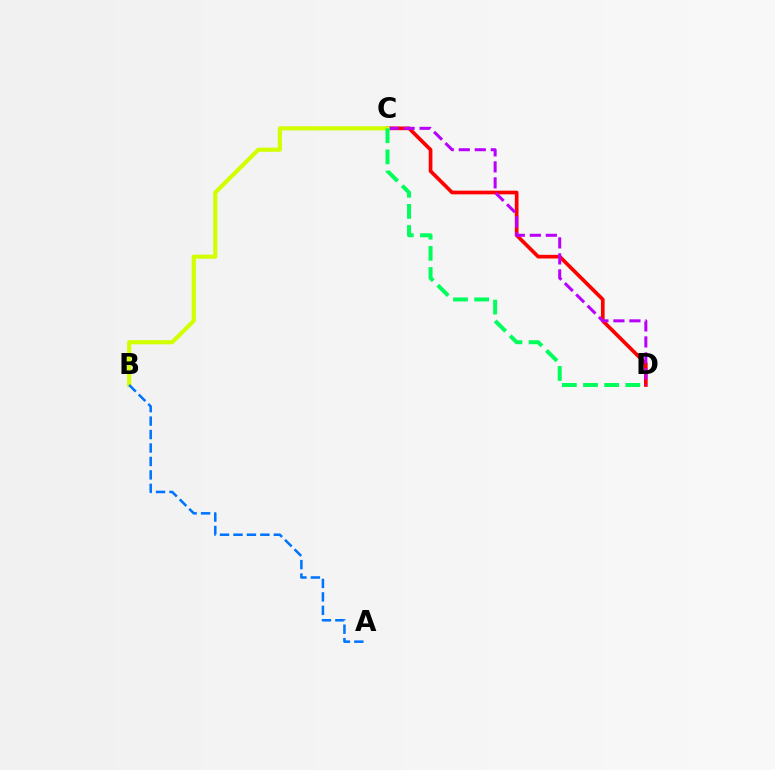{('C', 'D'): [{'color': '#ff0000', 'line_style': 'solid', 'thickness': 2.65}, {'color': '#b900ff', 'line_style': 'dashed', 'thickness': 2.17}, {'color': '#00ff5c', 'line_style': 'dashed', 'thickness': 2.87}], ('B', 'C'): [{'color': '#d1ff00', 'line_style': 'solid', 'thickness': 2.98}], ('A', 'B'): [{'color': '#0074ff', 'line_style': 'dashed', 'thickness': 1.83}]}